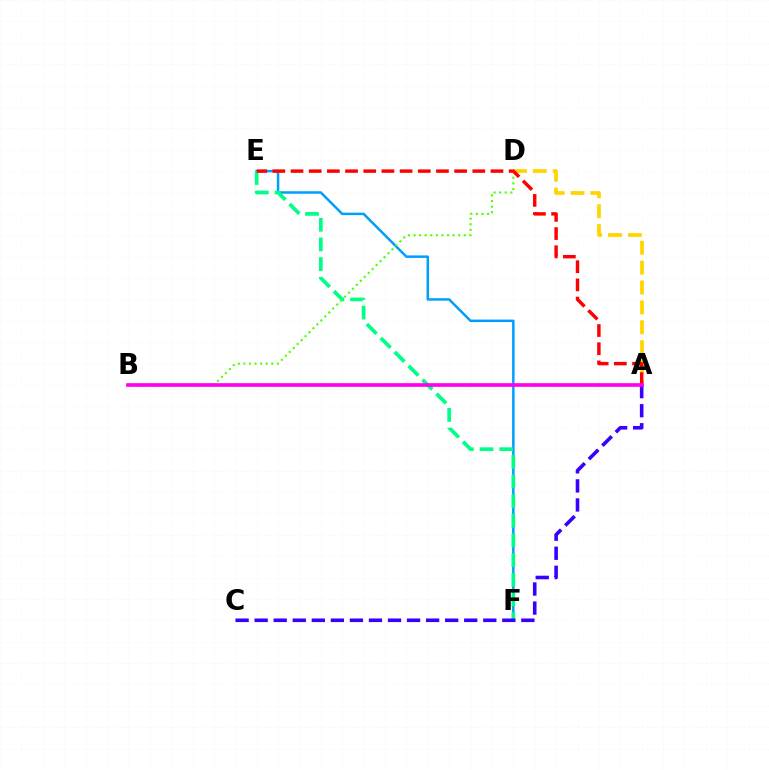{('A', 'D'): [{'color': '#ffd500', 'line_style': 'dashed', 'thickness': 2.7}], ('E', 'F'): [{'color': '#009eff', 'line_style': 'solid', 'thickness': 1.79}, {'color': '#00ff86', 'line_style': 'dashed', 'thickness': 2.67}], ('B', 'D'): [{'color': '#4fff00', 'line_style': 'dotted', 'thickness': 1.52}], ('A', 'C'): [{'color': '#3700ff', 'line_style': 'dashed', 'thickness': 2.59}], ('A', 'E'): [{'color': '#ff0000', 'line_style': 'dashed', 'thickness': 2.47}], ('A', 'B'): [{'color': '#ff00ed', 'line_style': 'solid', 'thickness': 2.64}]}